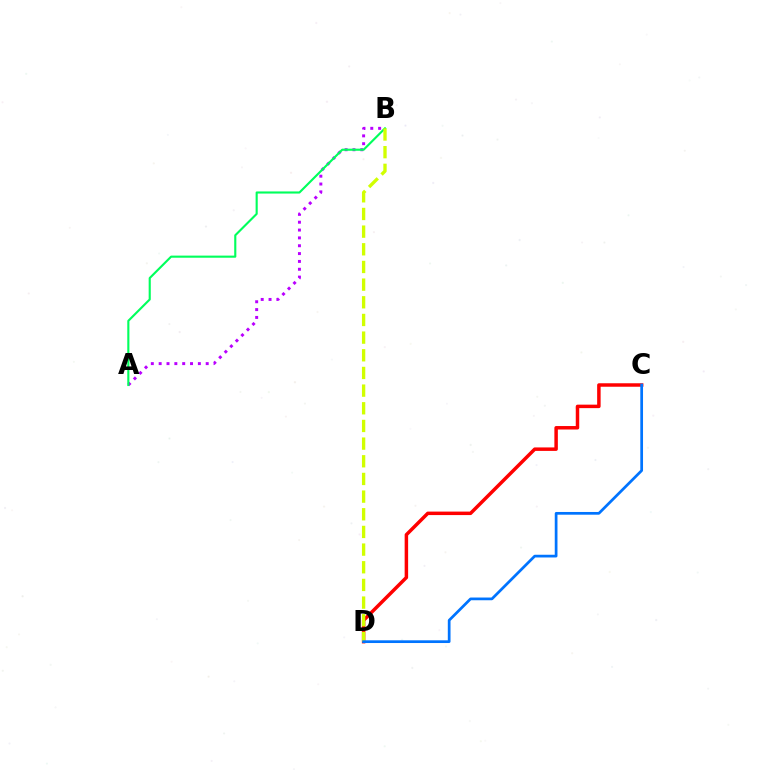{('C', 'D'): [{'color': '#ff0000', 'line_style': 'solid', 'thickness': 2.51}, {'color': '#0074ff', 'line_style': 'solid', 'thickness': 1.96}], ('A', 'B'): [{'color': '#b900ff', 'line_style': 'dotted', 'thickness': 2.13}, {'color': '#00ff5c', 'line_style': 'solid', 'thickness': 1.53}], ('B', 'D'): [{'color': '#d1ff00', 'line_style': 'dashed', 'thickness': 2.4}]}